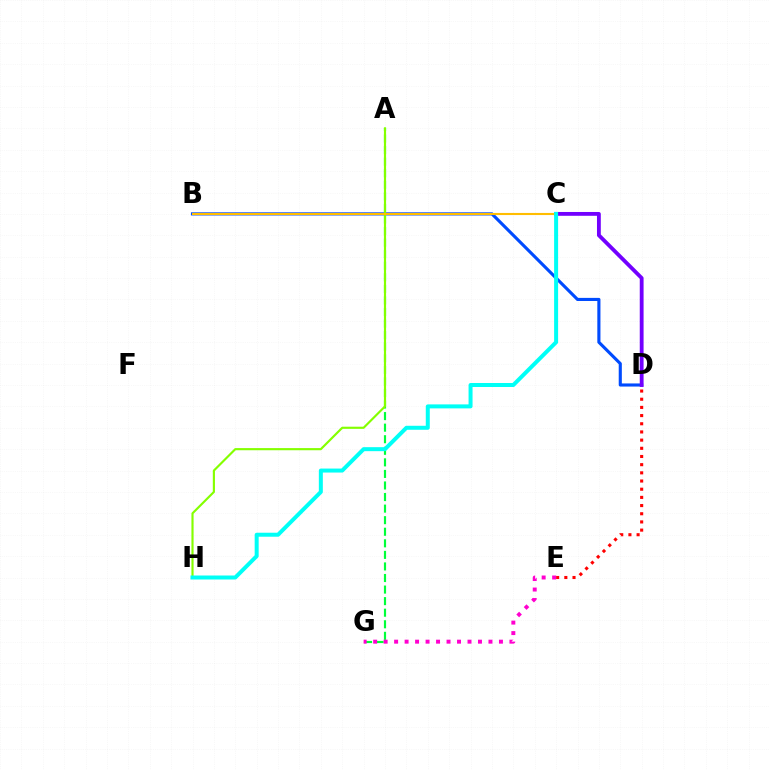{('B', 'D'): [{'color': '#004bff', 'line_style': 'solid', 'thickness': 2.24}], ('C', 'D'): [{'color': '#7200ff', 'line_style': 'solid', 'thickness': 2.76}], ('D', 'E'): [{'color': '#ff0000', 'line_style': 'dotted', 'thickness': 2.22}], ('A', 'G'): [{'color': '#00ff39', 'line_style': 'dashed', 'thickness': 1.57}], ('E', 'G'): [{'color': '#ff00cf', 'line_style': 'dotted', 'thickness': 2.85}], ('A', 'H'): [{'color': '#84ff00', 'line_style': 'solid', 'thickness': 1.55}], ('B', 'C'): [{'color': '#ffbd00', 'line_style': 'solid', 'thickness': 1.52}], ('C', 'H'): [{'color': '#00fff6', 'line_style': 'solid', 'thickness': 2.88}]}